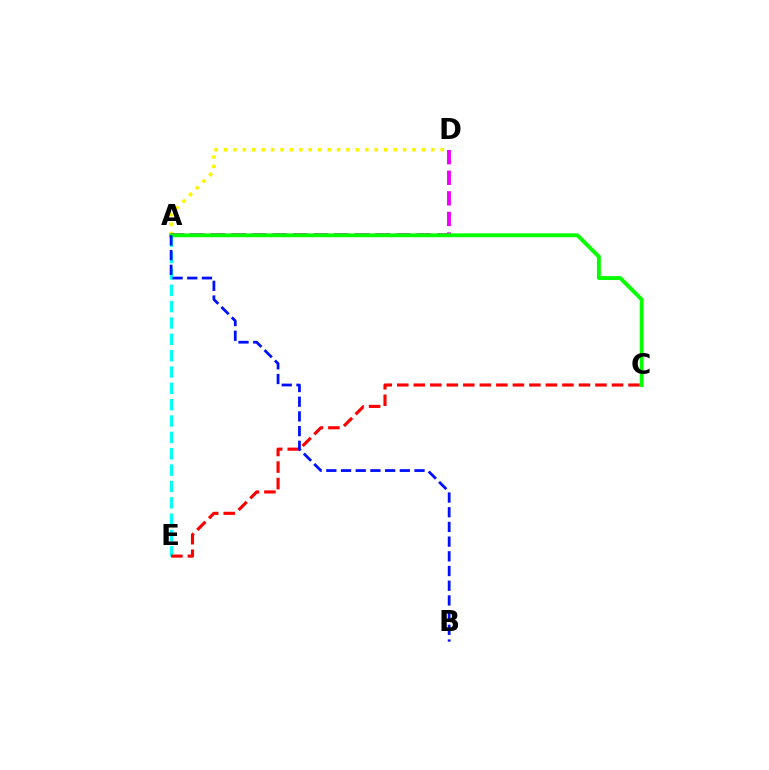{('A', 'D'): [{'color': '#fcf500', 'line_style': 'dotted', 'thickness': 2.56}, {'color': '#ee00ff', 'line_style': 'dashed', 'thickness': 2.8}], ('A', 'E'): [{'color': '#00fff6', 'line_style': 'dashed', 'thickness': 2.22}], ('C', 'E'): [{'color': '#ff0000', 'line_style': 'dashed', 'thickness': 2.24}], ('A', 'C'): [{'color': '#08ff00', 'line_style': 'solid', 'thickness': 2.81}], ('A', 'B'): [{'color': '#0010ff', 'line_style': 'dashed', 'thickness': 2.0}]}